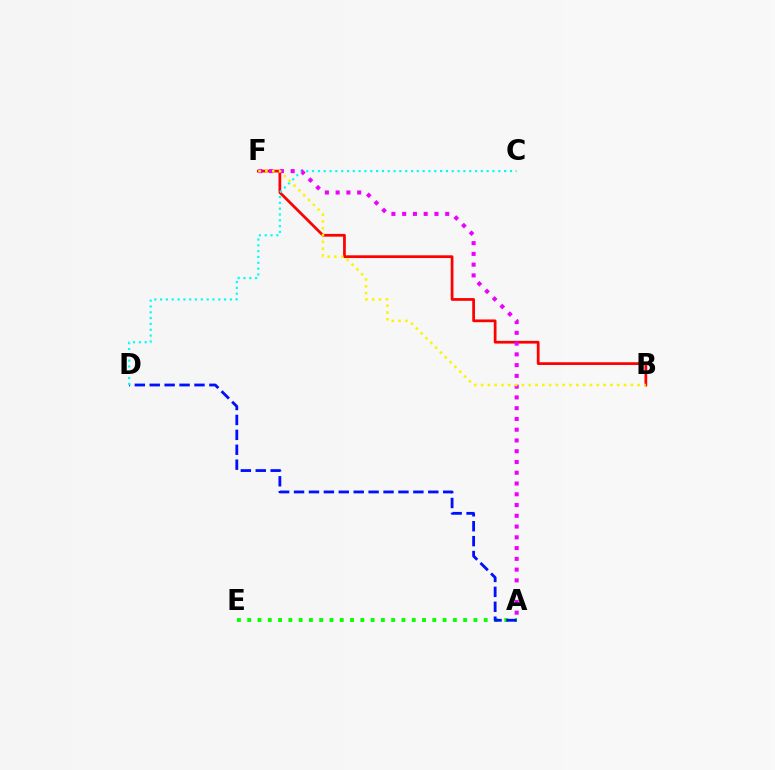{('A', 'E'): [{'color': '#08ff00', 'line_style': 'dotted', 'thickness': 2.79}], ('B', 'F'): [{'color': '#ff0000', 'line_style': 'solid', 'thickness': 1.97}, {'color': '#fcf500', 'line_style': 'dotted', 'thickness': 1.85}], ('A', 'D'): [{'color': '#0010ff', 'line_style': 'dashed', 'thickness': 2.03}], ('C', 'D'): [{'color': '#00fff6', 'line_style': 'dotted', 'thickness': 1.58}], ('A', 'F'): [{'color': '#ee00ff', 'line_style': 'dotted', 'thickness': 2.92}]}